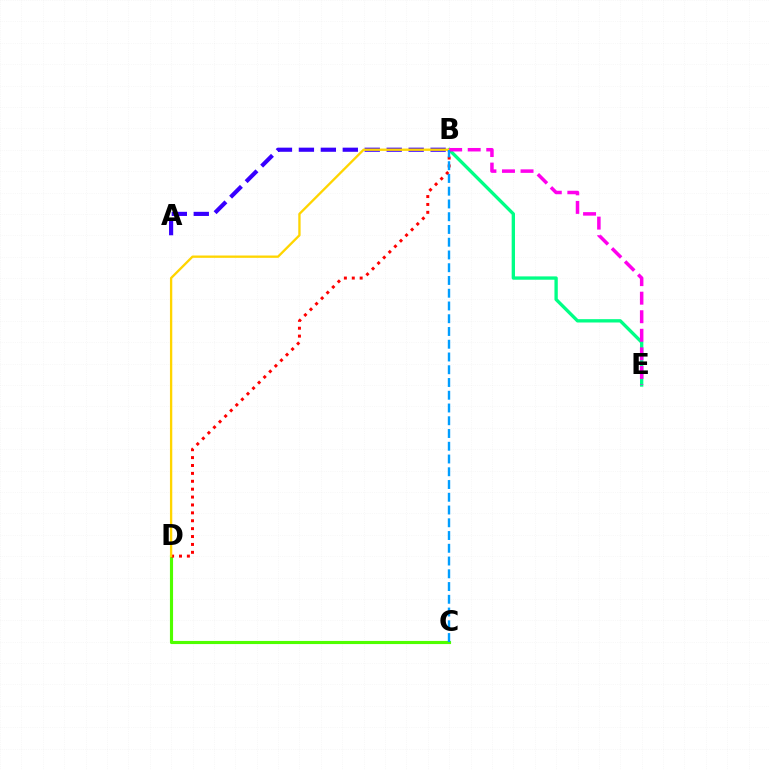{('A', 'B'): [{'color': '#3700ff', 'line_style': 'dashed', 'thickness': 2.98}], ('C', 'D'): [{'color': '#4fff00', 'line_style': 'solid', 'thickness': 2.26}], ('B', 'E'): [{'color': '#00ff86', 'line_style': 'solid', 'thickness': 2.4}, {'color': '#ff00ed', 'line_style': 'dashed', 'thickness': 2.52}], ('B', 'D'): [{'color': '#ff0000', 'line_style': 'dotted', 'thickness': 2.14}, {'color': '#ffd500', 'line_style': 'solid', 'thickness': 1.67}], ('B', 'C'): [{'color': '#009eff', 'line_style': 'dashed', 'thickness': 1.73}]}